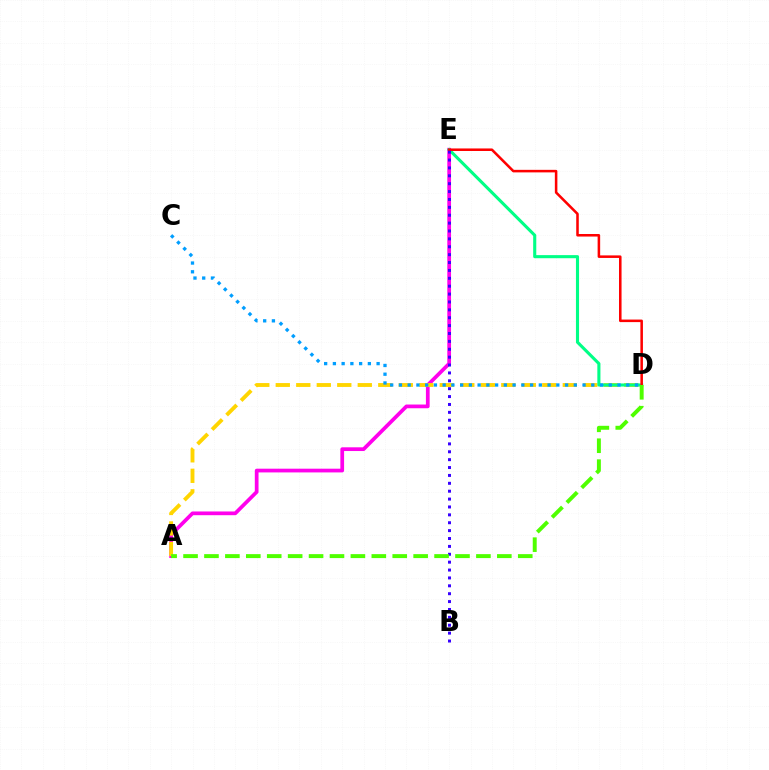{('A', 'E'): [{'color': '#ff00ed', 'line_style': 'solid', 'thickness': 2.68}], ('A', 'D'): [{'color': '#ffd500', 'line_style': 'dashed', 'thickness': 2.79}, {'color': '#4fff00', 'line_style': 'dashed', 'thickness': 2.84}], ('D', 'E'): [{'color': '#00ff86', 'line_style': 'solid', 'thickness': 2.23}, {'color': '#ff0000', 'line_style': 'solid', 'thickness': 1.83}], ('C', 'D'): [{'color': '#009eff', 'line_style': 'dotted', 'thickness': 2.38}], ('B', 'E'): [{'color': '#3700ff', 'line_style': 'dotted', 'thickness': 2.14}]}